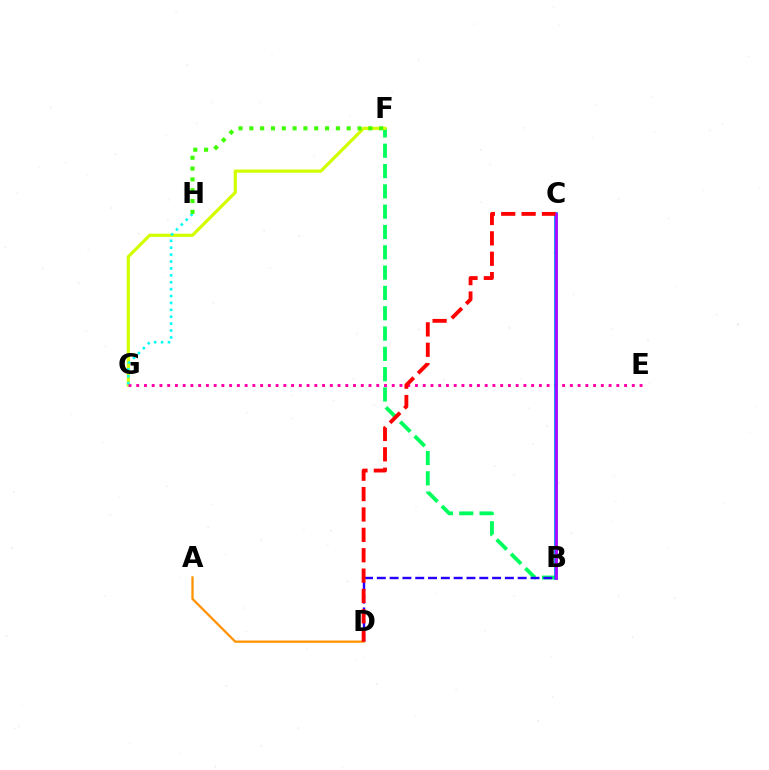{('B', 'F'): [{'color': '#00ff5c', 'line_style': 'dashed', 'thickness': 2.76}], ('F', 'G'): [{'color': '#d1ff00', 'line_style': 'solid', 'thickness': 2.3}], ('E', 'G'): [{'color': '#ff00ac', 'line_style': 'dotted', 'thickness': 2.1}], ('B', 'D'): [{'color': '#2500ff', 'line_style': 'dashed', 'thickness': 1.74}], ('A', 'D'): [{'color': '#ff9400', 'line_style': 'solid', 'thickness': 1.65}], ('B', 'C'): [{'color': '#0074ff', 'line_style': 'solid', 'thickness': 2.63}, {'color': '#b900ff', 'line_style': 'solid', 'thickness': 1.83}], ('C', 'D'): [{'color': '#ff0000', 'line_style': 'dashed', 'thickness': 2.77}], ('G', 'H'): [{'color': '#00fff6', 'line_style': 'dotted', 'thickness': 1.87}], ('F', 'H'): [{'color': '#3dff00', 'line_style': 'dotted', 'thickness': 2.94}]}